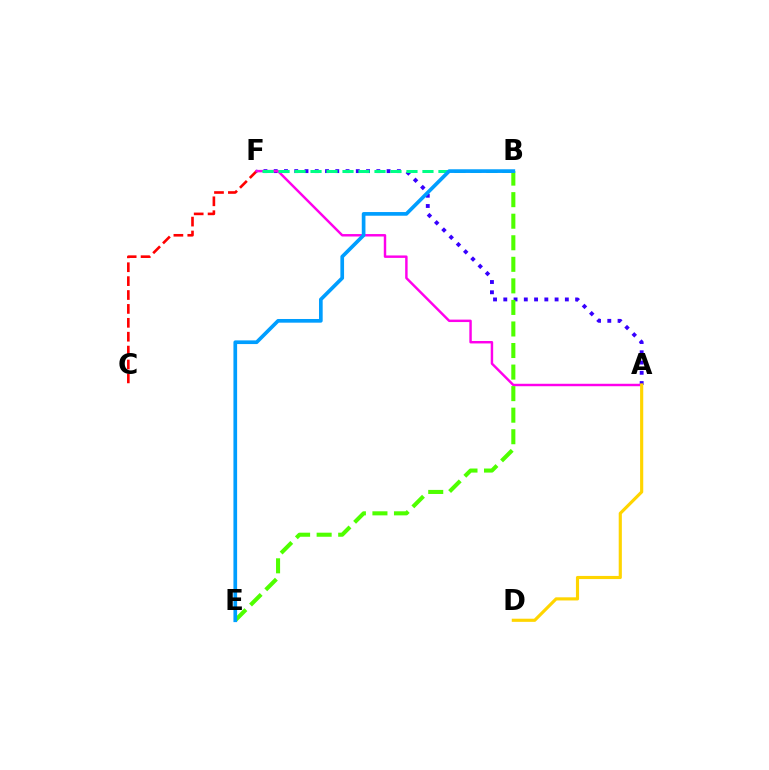{('C', 'F'): [{'color': '#ff0000', 'line_style': 'dashed', 'thickness': 1.89}], ('A', 'F'): [{'color': '#3700ff', 'line_style': 'dotted', 'thickness': 2.79}, {'color': '#ff00ed', 'line_style': 'solid', 'thickness': 1.76}], ('B', 'F'): [{'color': '#00ff86', 'line_style': 'dashed', 'thickness': 2.17}], ('A', 'D'): [{'color': '#ffd500', 'line_style': 'solid', 'thickness': 2.26}], ('B', 'E'): [{'color': '#4fff00', 'line_style': 'dashed', 'thickness': 2.93}, {'color': '#009eff', 'line_style': 'solid', 'thickness': 2.65}]}